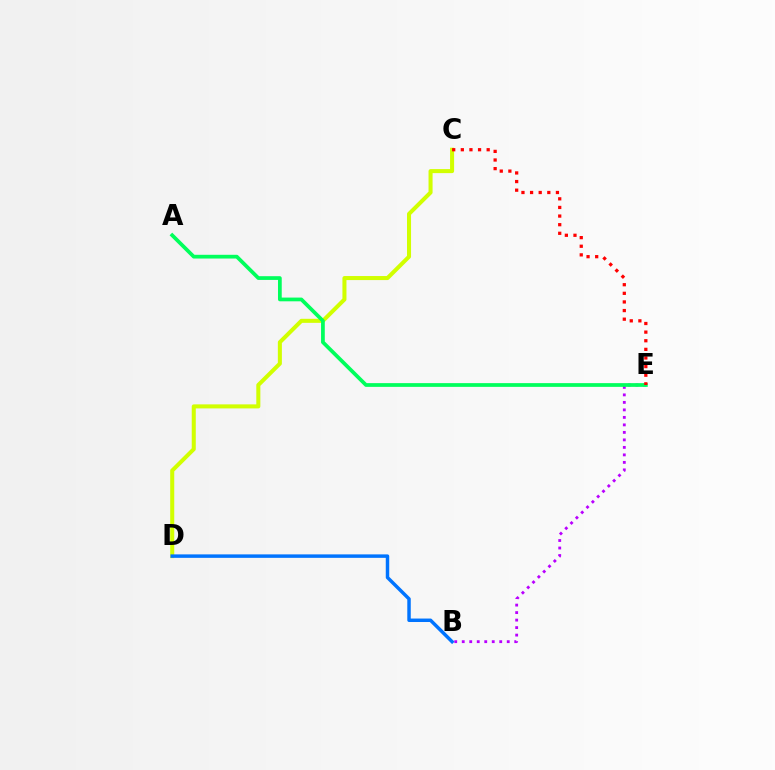{('B', 'E'): [{'color': '#b900ff', 'line_style': 'dotted', 'thickness': 2.04}], ('C', 'D'): [{'color': '#d1ff00', 'line_style': 'solid', 'thickness': 2.91}], ('B', 'D'): [{'color': '#0074ff', 'line_style': 'solid', 'thickness': 2.49}], ('A', 'E'): [{'color': '#00ff5c', 'line_style': 'solid', 'thickness': 2.69}], ('C', 'E'): [{'color': '#ff0000', 'line_style': 'dotted', 'thickness': 2.34}]}